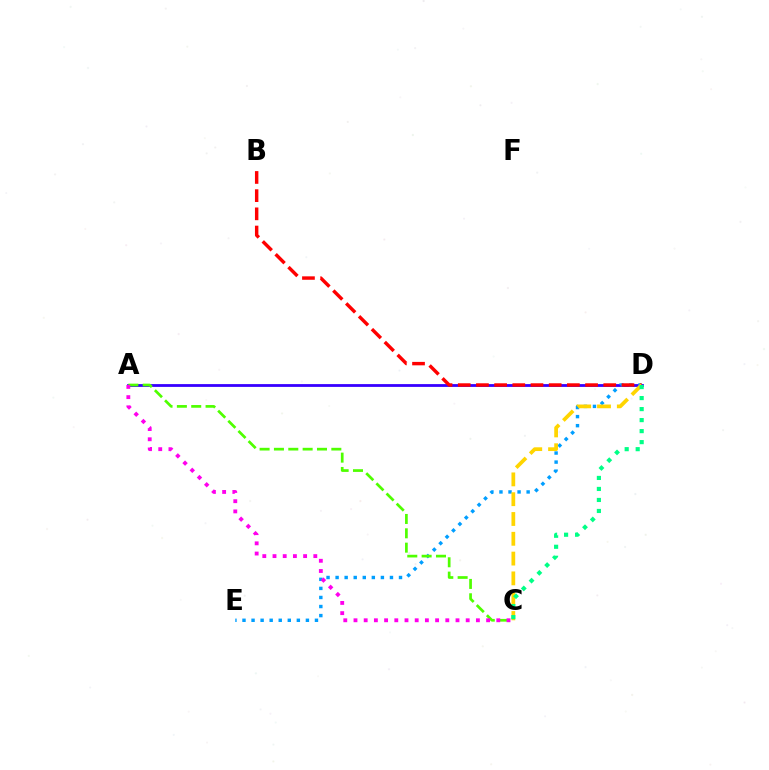{('A', 'D'): [{'color': '#3700ff', 'line_style': 'solid', 'thickness': 2.01}], ('D', 'E'): [{'color': '#009eff', 'line_style': 'dotted', 'thickness': 2.46}], ('A', 'C'): [{'color': '#4fff00', 'line_style': 'dashed', 'thickness': 1.95}, {'color': '#ff00ed', 'line_style': 'dotted', 'thickness': 2.77}], ('B', 'D'): [{'color': '#ff0000', 'line_style': 'dashed', 'thickness': 2.47}], ('C', 'D'): [{'color': '#ffd500', 'line_style': 'dashed', 'thickness': 2.69}, {'color': '#00ff86', 'line_style': 'dotted', 'thickness': 2.99}]}